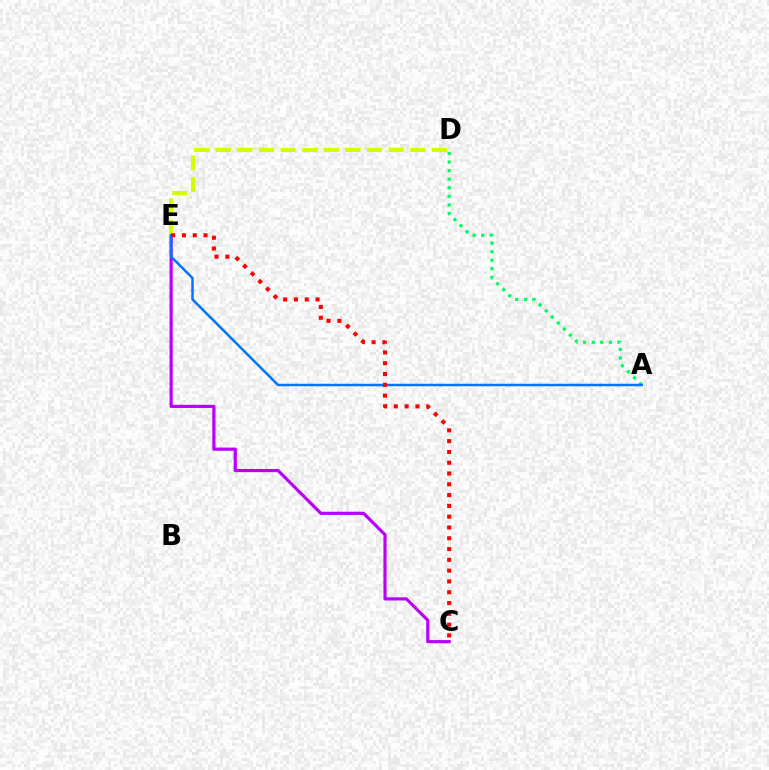{('C', 'E'): [{'color': '#b900ff', 'line_style': 'solid', 'thickness': 2.29}, {'color': '#ff0000', 'line_style': 'dotted', 'thickness': 2.93}], ('A', 'D'): [{'color': '#00ff5c', 'line_style': 'dotted', 'thickness': 2.33}], ('D', 'E'): [{'color': '#d1ff00', 'line_style': 'dashed', 'thickness': 2.94}], ('A', 'E'): [{'color': '#0074ff', 'line_style': 'solid', 'thickness': 1.79}]}